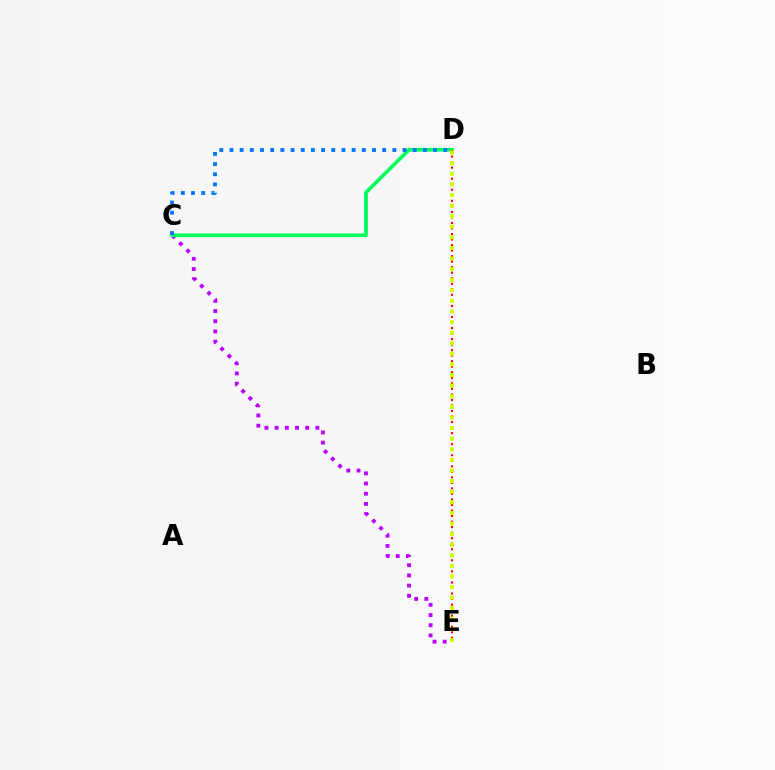{('C', 'E'): [{'color': '#b900ff', 'line_style': 'dotted', 'thickness': 2.77}], ('C', 'D'): [{'color': '#00ff5c', 'line_style': 'solid', 'thickness': 2.67}, {'color': '#0074ff', 'line_style': 'dotted', 'thickness': 2.77}], ('D', 'E'): [{'color': '#ff0000', 'line_style': 'dotted', 'thickness': 1.5}, {'color': '#d1ff00', 'line_style': 'dotted', 'thickness': 2.88}]}